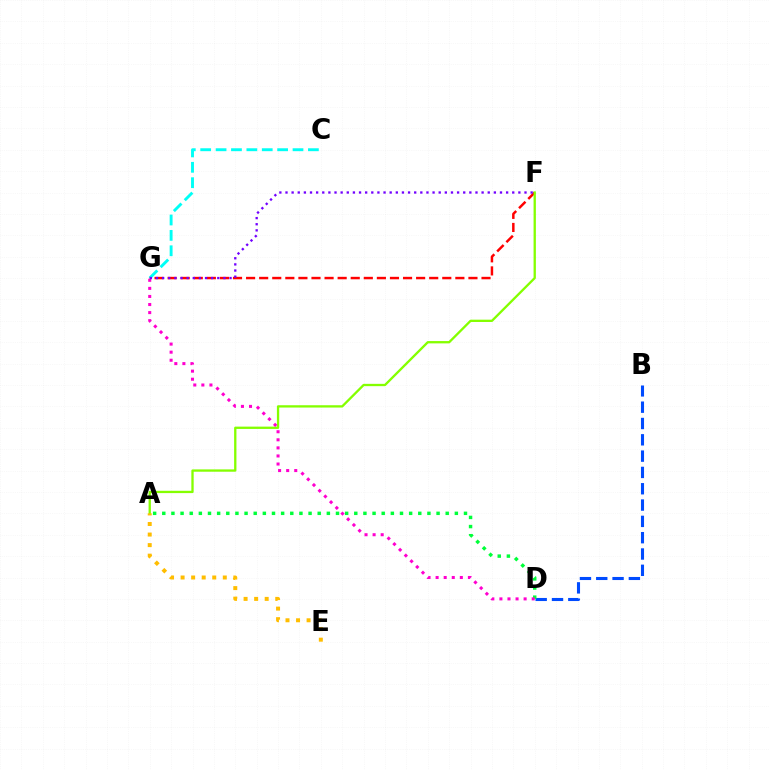{('F', 'G'): [{'color': '#ff0000', 'line_style': 'dashed', 'thickness': 1.78}, {'color': '#7200ff', 'line_style': 'dotted', 'thickness': 1.67}], ('B', 'D'): [{'color': '#004bff', 'line_style': 'dashed', 'thickness': 2.22}], ('A', 'F'): [{'color': '#84ff00', 'line_style': 'solid', 'thickness': 1.66}], ('A', 'D'): [{'color': '#00ff39', 'line_style': 'dotted', 'thickness': 2.48}], ('A', 'E'): [{'color': '#ffbd00', 'line_style': 'dotted', 'thickness': 2.87}], ('C', 'G'): [{'color': '#00fff6', 'line_style': 'dashed', 'thickness': 2.09}], ('D', 'G'): [{'color': '#ff00cf', 'line_style': 'dotted', 'thickness': 2.19}]}